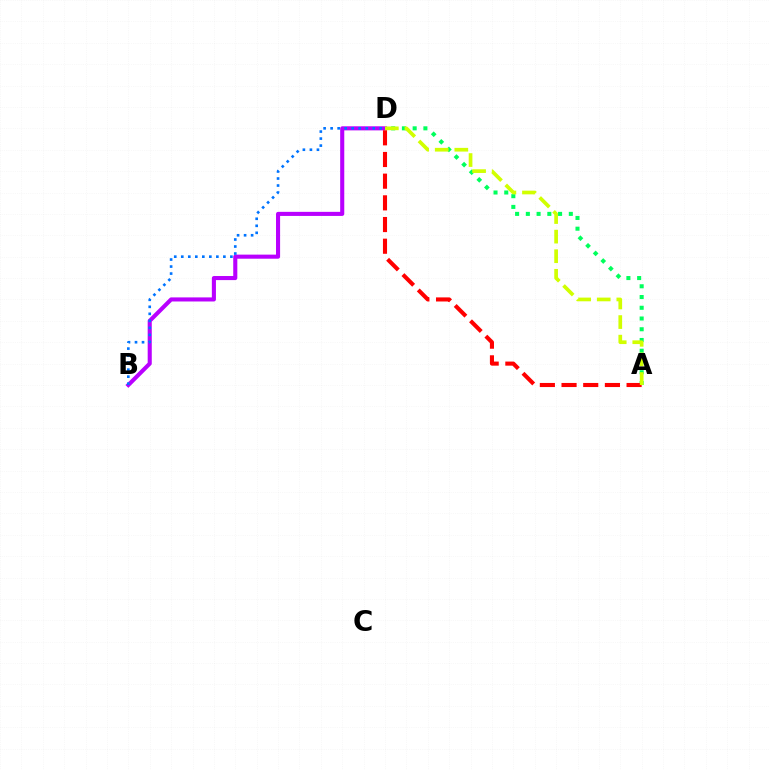{('A', 'D'): [{'color': '#00ff5c', 'line_style': 'dotted', 'thickness': 2.92}, {'color': '#ff0000', 'line_style': 'dashed', 'thickness': 2.95}, {'color': '#d1ff00', 'line_style': 'dashed', 'thickness': 2.66}], ('B', 'D'): [{'color': '#b900ff', 'line_style': 'solid', 'thickness': 2.94}, {'color': '#0074ff', 'line_style': 'dotted', 'thickness': 1.91}]}